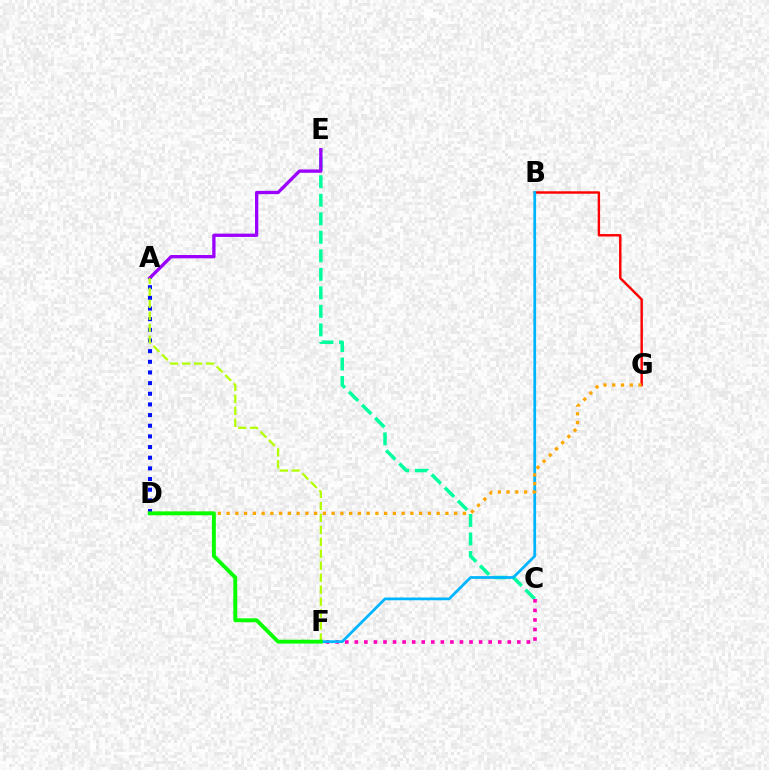{('B', 'G'): [{'color': '#ff0000', 'line_style': 'solid', 'thickness': 1.75}], ('C', 'E'): [{'color': '#00ff9d', 'line_style': 'dashed', 'thickness': 2.51}], ('C', 'F'): [{'color': '#ff00bd', 'line_style': 'dotted', 'thickness': 2.6}], ('B', 'F'): [{'color': '#00b5ff', 'line_style': 'solid', 'thickness': 1.98}], ('D', 'G'): [{'color': '#ffa500', 'line_style': 'dotted', 'thickness': 2.38}], ('A', 'E'): [{'color': '#9b00ff', 'line_style': 'solid', 'thickness': 2.38}], ('A', 'D'): [{'color': '#0010ff', 'line_style': 'dotted', 'thickness': 2.9}], ('A', 'F'): [{'color': '#b3ff00', 'line_style': 'dashed', 'thickness': 1.63}], ('D', 'F'): [{'color': '#08ff00', 'line_style': 'solid', 'thickness': 2.8}]}